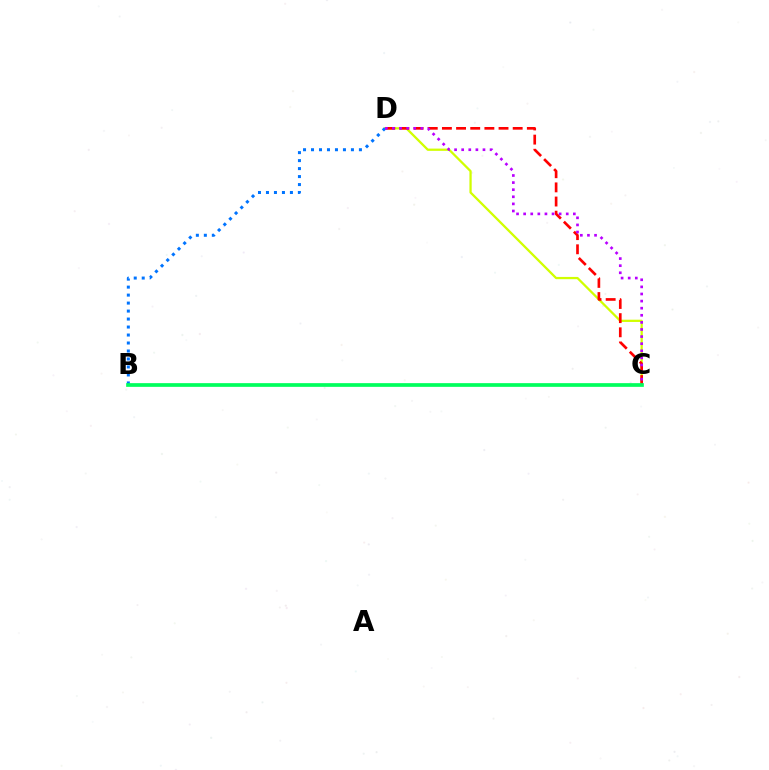{('C', 'D'): [{'color': '#d1ff00', 'line_style': 'solid', 'thickness': 1.63}, {'color': '#ff0000', 'line_style': 'dashed', 'thickness': 1.92}, {'color': '#b900ff', 'line_style': 'dotted', 'thickness': 1.93}], ('B', 'D'): [{'color': '#0074ff', 'line_style': 'dotted', 'thickness': 2.17}], ('B', 'C'): [{'color': '#00ff5c', 'line_style': 'solid', 'thickness': 2.67}]}